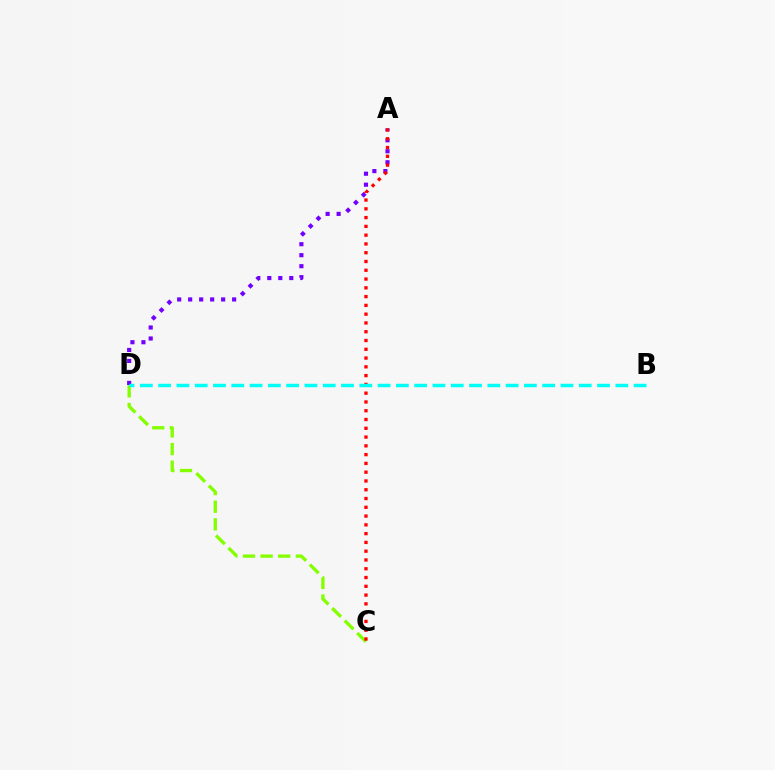{('C', 'D'): [{'color': '#84ff00', 'line_style': 'dashed', 'thickness': 2.4}], ('A', 'D'): [{'color': '#7200ff', 'line_style': 'dotted', 'thickness': 2.99}], ('A', 'C'): [{'color': '#ff0000', 'line_style': 'dotted', 'thickness': 2.39}], ('B', 'D'): [{'color': '#00fff6', 'line_style': 'dashed', 'thickness': 2.48}]}